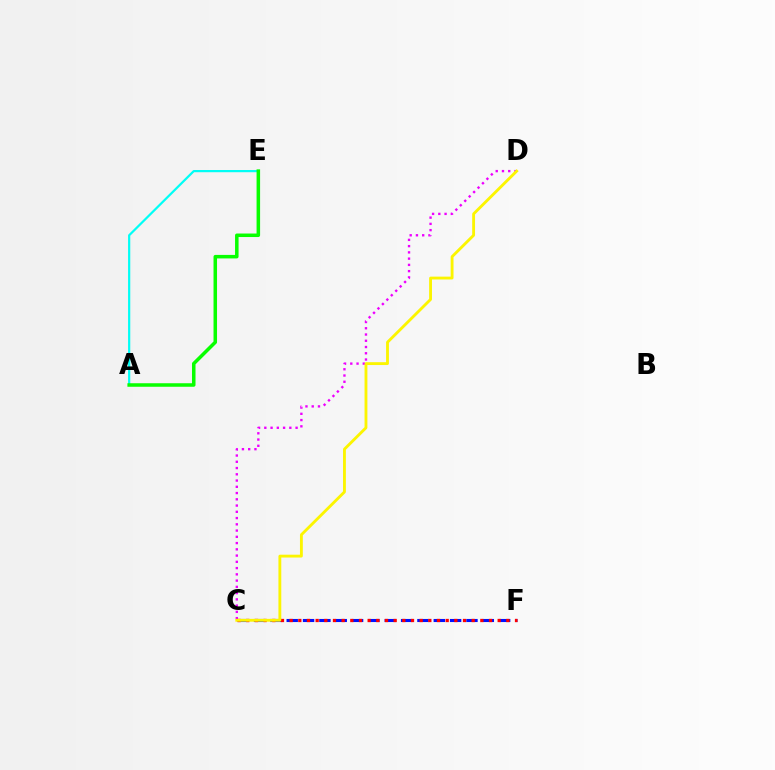{('C', 'D'): [{'color': '#ee00ff', 'line_style': 'dotted', 'thickness': 1.7}, {'color': '#fcf500', 'line_style': 'solid', 'thickness': 2.05}], ('A', 'E'): [{'color': '#00fff6', 'line_style': 'solid', 'thickness': 1.59}, {'color': '#08ff00', 'line_style': 'solid', 'thickness': 2.53}], ('C', 'F'): [{'color': '#0010ff', 'line_style': 'dashed', 'thickness': 2.22}, {'color': '#ff0000', 'line_style': 'dotted', 'thickness': 2.36}]}